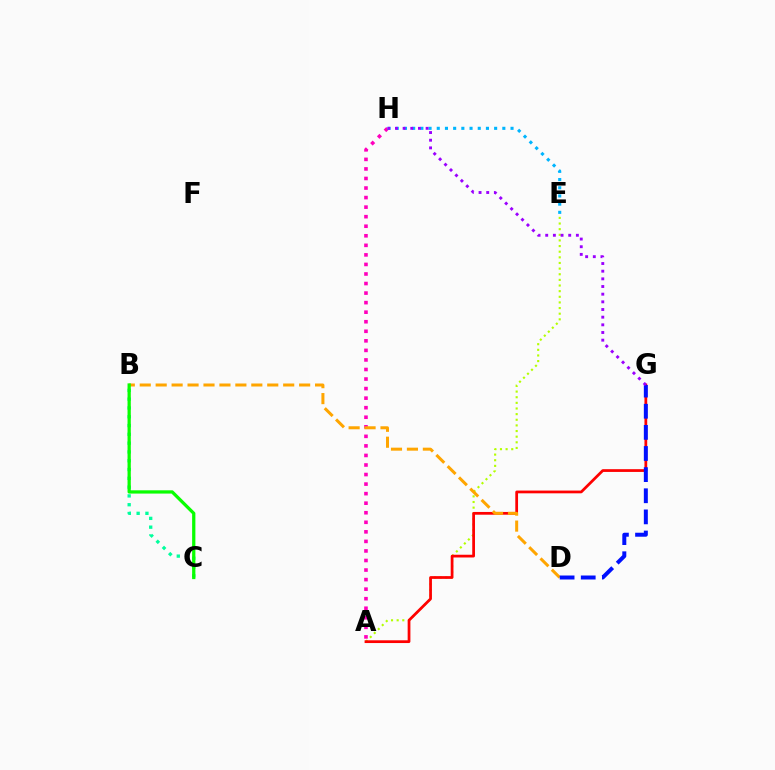{('A', 'H'): [{'color': '#ff00bd', 'line_style': 'dotted', 'thickness': 2.59}], ('E', 'H'): [{'color': '#00b5ff', 'line_style': 'dotted', 'thickness': 2.23}], ('B', 'C'): [{'color': '#00ff9d', 'line_style': 'dotted', 'thickness': 2.39}, {'color': '#08ff00', 'line_style': 'solid', 'thickness': 2.35}], ('A', 'E'): [{'color': '#b3ff00', 'line_style': 'dotted', 'thickness': 1.53}], ('A', 'G'): [{'color': '#ff0000', 'line_style': 'solid', 'thickness': 1.98}], ('B', 'D'): [{'color': '#ffa500', 'line_style': 'dashed', 'thickness': 2.17}], ('D', 'G'): [{'color': '#0010ff', 'line_style': 'dashed', 'thickness': 2.87}], ('G', 'H'): [{'color': '#9b00ff', 'line_style': 'dotted', 'thickness': 2.08}]}